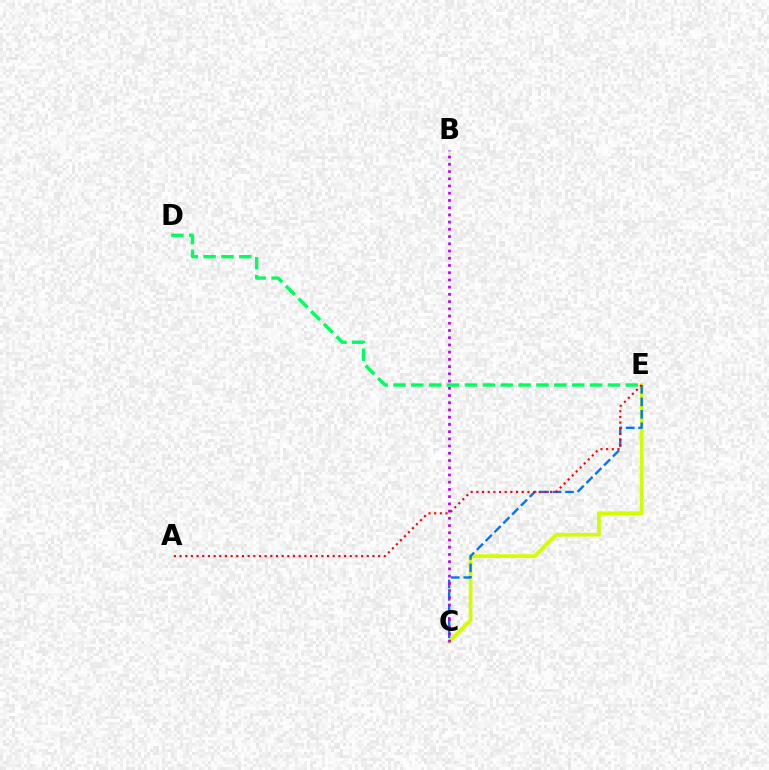{('C', 'E'): [{'color': '#d1ff00', 'line_style': 'solid', 'thickness': 2.68}, {'color': '#0074ff', 'line_style': 'dashed', 'thickness': 1.69}], ('B', 'C'): [{'color': '#b900ff', 'line_style': 'dotted', 'thickness': 1.96}], ('D', 'E'): [{'color': '#00ff5c', 'line_style': 'dashed', 'thickness': 2.43}], ('A', 'E'): [{'color': '#ff0000', 'line_style': 'dotted', 'thickness': 1.54}]}